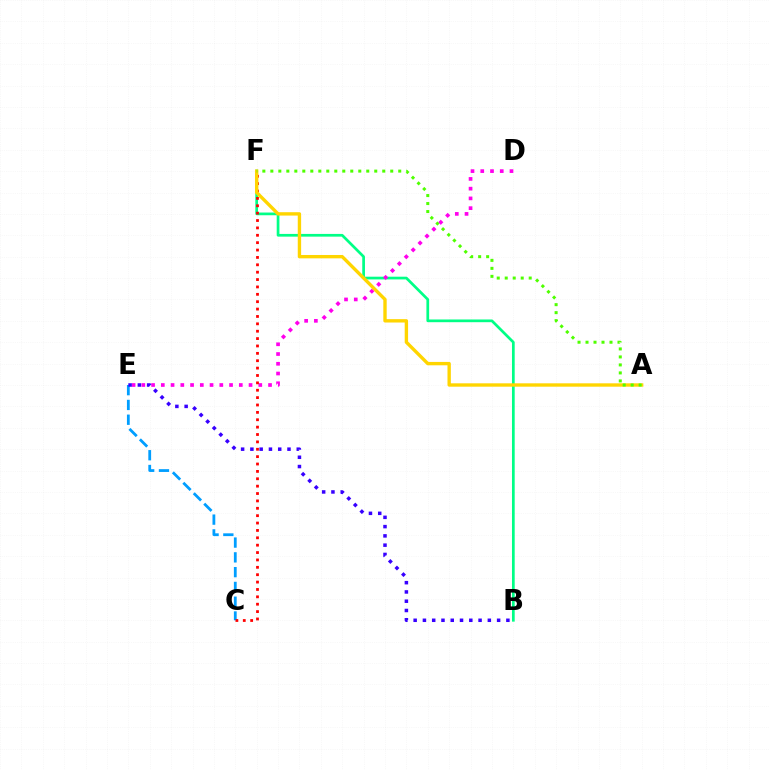{('B', 'F'): [{'color': '#00ff86', 'line_style': 'solid', 'thickness': 1.96}], ('D', 'E'): [{'color': '#ff00ed', 'line_style': 'dotted', 'thickness': 2.65}], ('C', 'E'): [{'color': '#009eff', 'line_style': 'dashed', 'thickness': 2.01}], ('C', 'F'): [{'color': '#ff0000', 'line_style': 'dotted', 'thickness': 2.0}], ('B', 'E'): [{'color': '#3700ff', 'line_style': 'dotted', 'thickness': 2.52}], ('A', 'F'): [{'color': '#ffd500', 'line_style': 'solid', 'thickness': 2.43}, {'color': '#4fff00', 'line_style': 'dotted', 'thickness': 2.17}]}